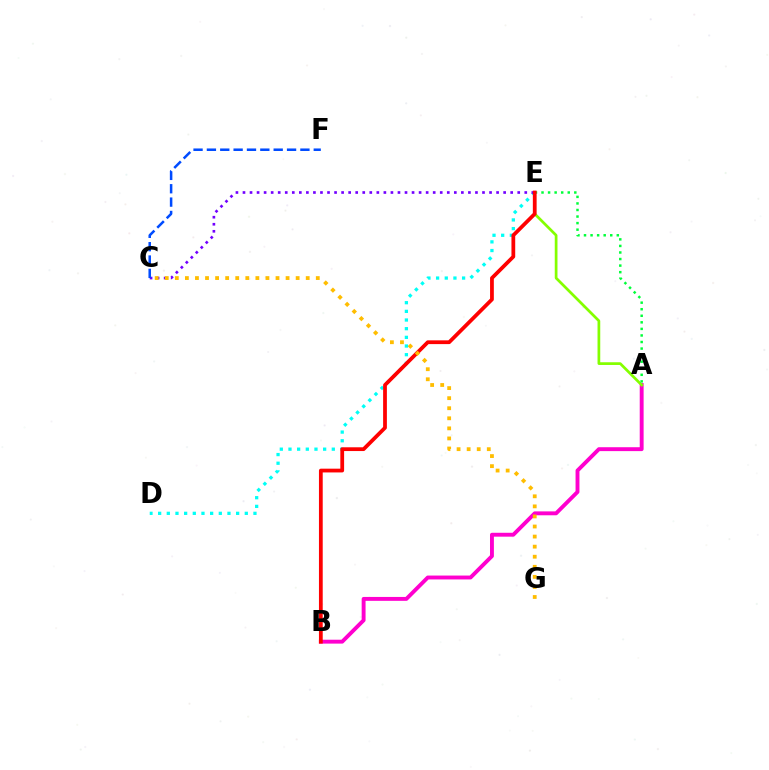{('A', 'B'): [{'color': '#ff00cf', 'line_style': 'solid', 'thickness': 2.8}], ('D', 'E'): [{'color': '#00fff6', 'line_style': 'dotted', 'thickness': 2.35}], ('C', 'E'): [{'color': '#7200ff', 'line_style': 'dotted', 'thickness': 1.91}], ('A', 'E'): [{'color': '#84ff00', 'line_style': 'solid', 'thickness': 1.96}, {'color': '#00ff39', 'line_style': 'dotted', 'thickness': 1.78}], ('C', 'F'): [{'color': '#004bff', 'line_style': 'dashed', 'thickness': 1.81}], ('B', 'E'): [{'color': '#ff0000', 'line_style': 'solid', 'thickness': 2.71}], ('C', 'G'): [{'color': '#ffbd00', 'line_style': 'dotted', 'thickness': 2.74}]}